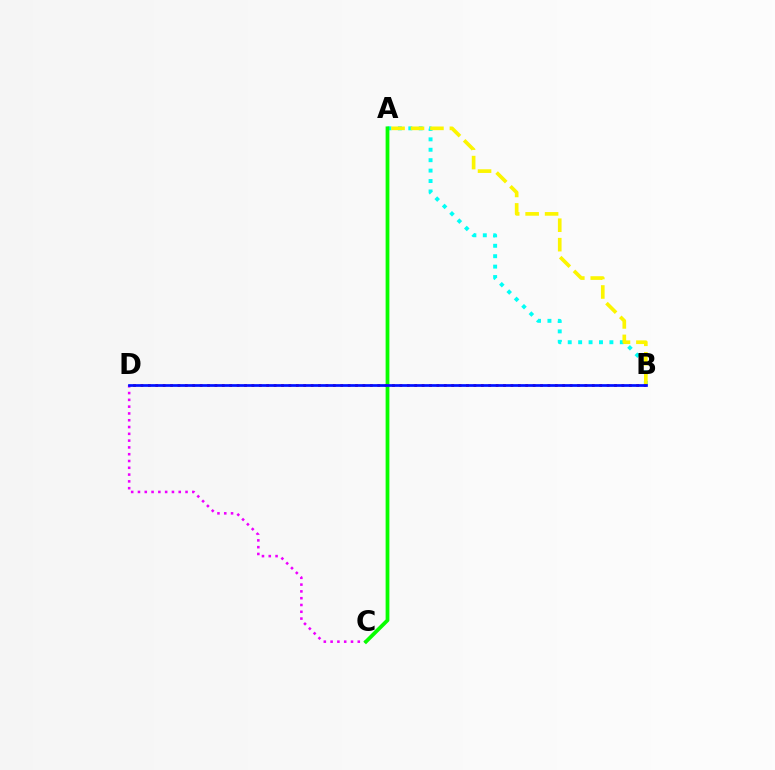{('C', 'D'): [{'color': '#ee00ff', 'line_style': 'dotted', 'thickness': 1.85}], ('A', 'B'): [{'color': '#00fff6', 'line_style': 'dotted', 'thickness': 2.83}, {'color': '#fcf500', 'line_style': 'dashed', 'thickness': 2.64}], ('A', 'C'): [{'color': '#08ff00', 'line_style': 'solid', 'thickness': 2.71}], ('B', 'D'): [{'color': '#ff0000', 'line_style': 'dotted', 'thickness': 2.01}, {'color': '#0010ff', 'line_style': 'solid', 'thickness': 1.95}]}